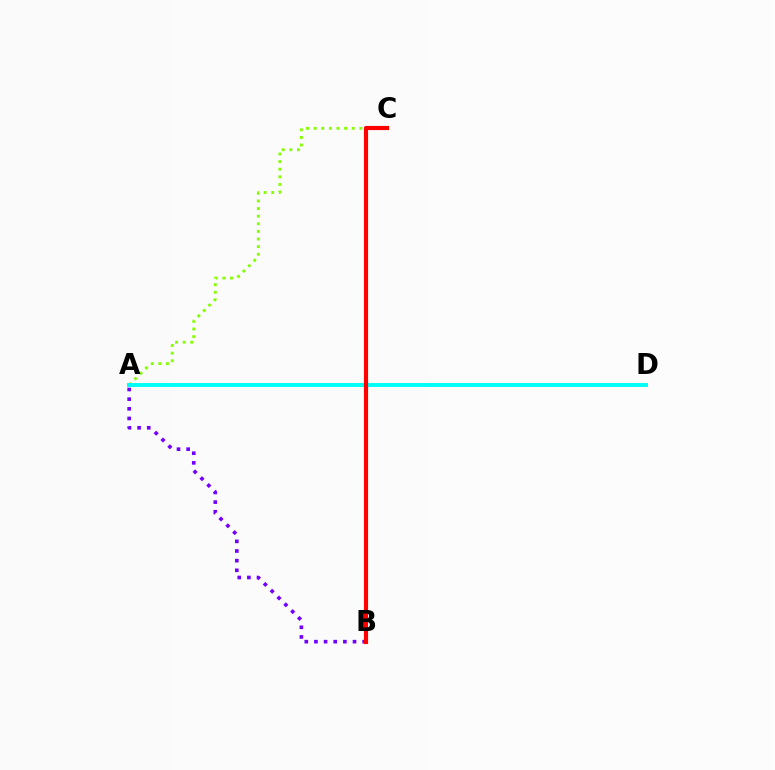{('A', 'C'): [{'color': '#84ff00', 'line_style': 'dotted', 'thickness': 2.07}], ('A', 'B'): [{'color': '#7200ff', 'line_style': 'dotted', 'thickness': 2.62}], ('A', 'D'): [{'color': '#00fff6', 'line_style': 'solid', 'thickness': 2.82}], ('B', 'C'): [{'color': '#ff0000', 'line_style': 'solid', 'thickness': 2.99}]}